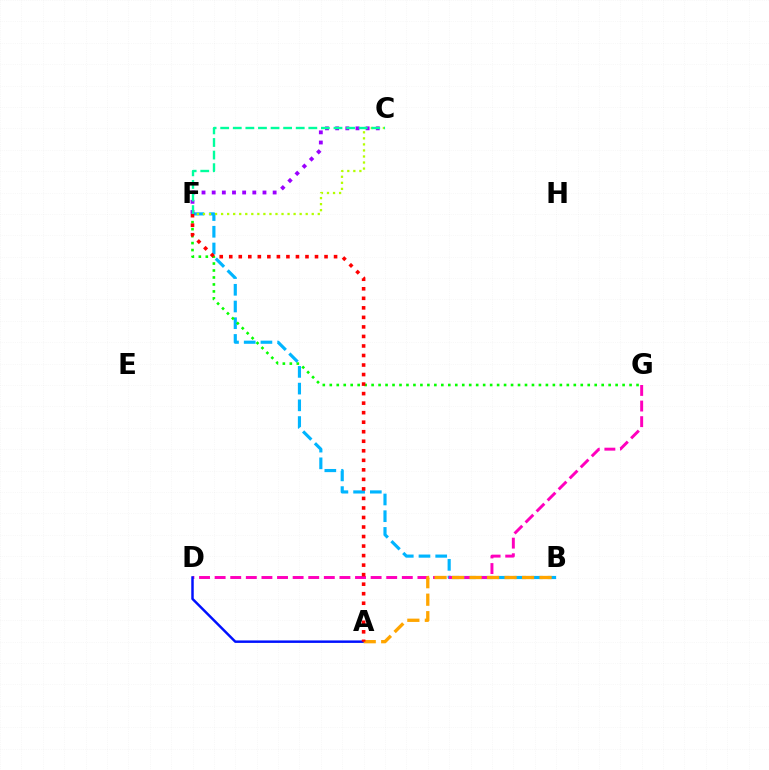{('B', 'F'): [{'color': '#00b5ff', 'line_style': 'dashed', 'thickness': 2.27}], ('F', 'G'): [{'color': '#08ff00', 'line_style': 'dotted', 'thickness': 1.89}], ('D', 'G'): [{'color': '#ff00bd', 'line_style': 'dashed', 'thickness': 2.12}], ('A', 'D'): [{'color': '#0010ff', 'line_style': 'solid', 'thickness': 1.77}], ('A', 'B'): [{'color': '#ffa500', 'line_style': 'dashed', 'thickness': 2.38}], ('C', 'F'): [{'color': '#b3ff00', 'line_style': 'dotted', 'thickness': 1.64}, {'color': '#9b00ff', 'line_style': 'dotted', 'thickness': 2.76}, {'color': '#00ff9d', 'line_style': 'dashed', 'thickness': 1.71}], ('A', 'F'): [{'color': '#ff0000', 'line_style': 'dotted', 'thickness': 2.59}]}